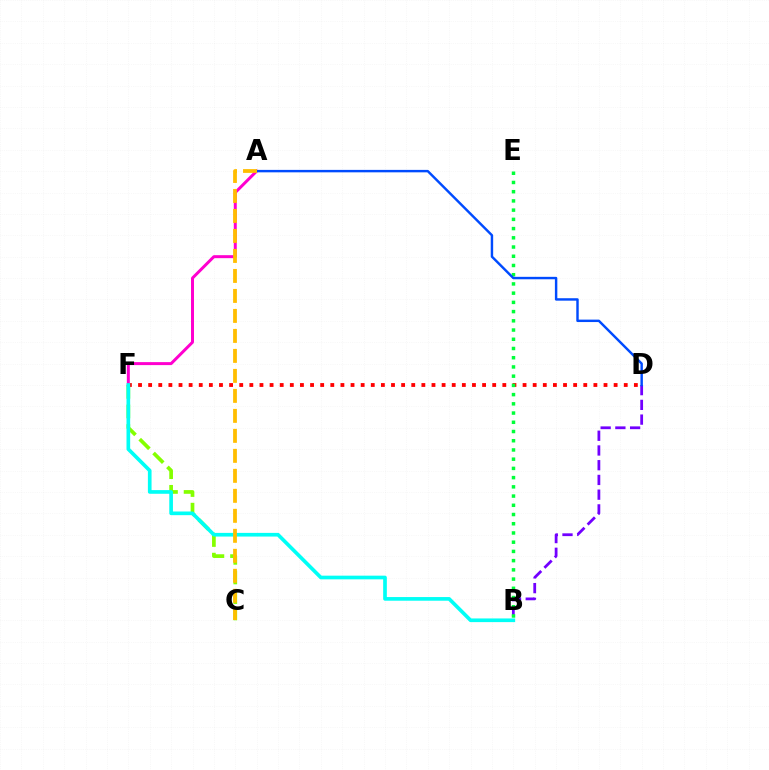{('C', 'F'): [{'color': '#84ff00', 'line_style': 'dashed', 'thickness': 2.66}], ('B', 'D'): [{'color': '#7200ff', 'line_style': 'dashed', 'thickness': 2.0}], ('D', 'F'): [{'color': '#ff0000', 'line_style': 'dotted', 'thickness': 2.75}], ('A', 'F'): [{'color': '#ff00cf', 'line_style': 'solid', 'thickness': 2.15}], ('B', 'F'): [{'color': '#00fff6', 'line_style': 'solid', 'thickness': 2.64}], ('B', 'E'): [{'color': '#00ff39', 'line_style': 'dotted', 'thickness': 2.51}], ('A', 'D'): [{'color': '#004bff', 'line_style': 'solid', 'thickness': 1.76}], ('A', 'C'): [{'color': '#ffbd00', 'line_style': 'dashed', 'thickness': 2.72}]}